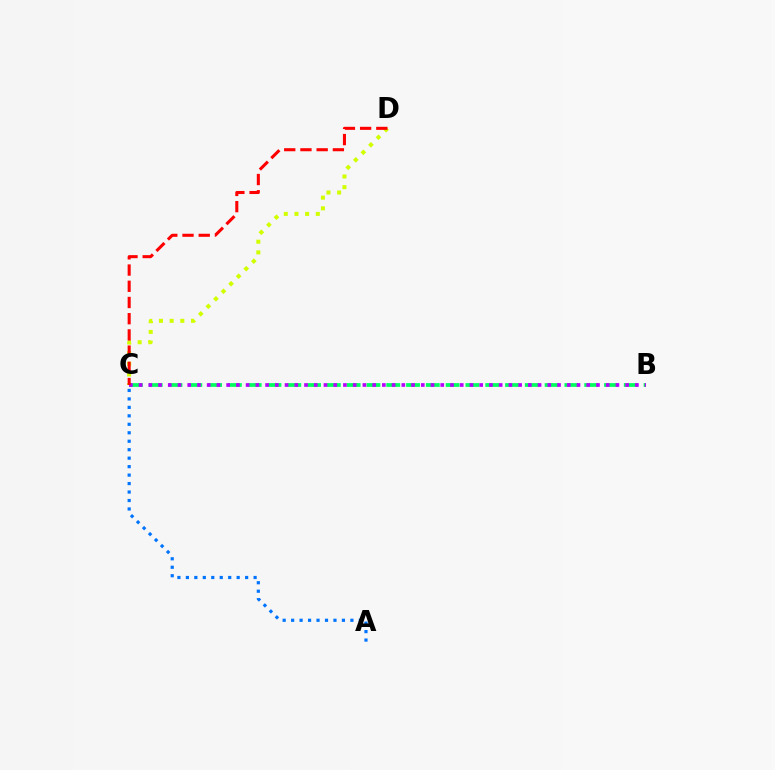{('C', 'D'): [{'color': '#d1ff00', 'line_style': 'dotted', 'thickness': 2.9}, {'color': '#ff0000', 'line_style': 'dashed', 'thickness': 2.2}], ('B', 'C'): [{'color': '#00ff5c', 'line_style': 'dashed', 'thickness': 2.69}, {'color': '#b900ff', 'line_style': 'dotted', 'thickness': 2.64}], ('A', 'C'): [{'color': '#0074ff', 'line_style': 'dotted', 'thickness': 2.3}]}